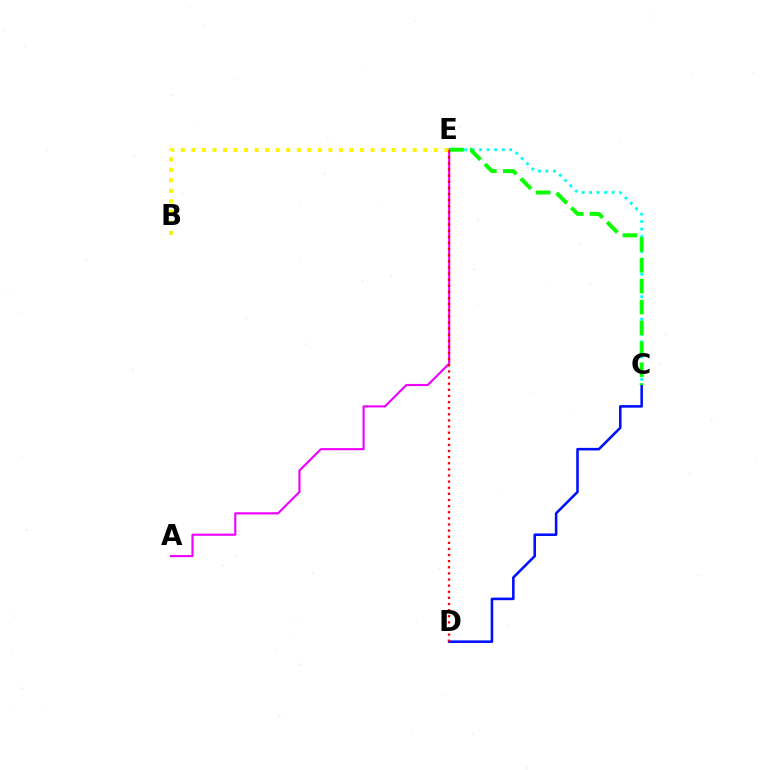{('C', 'D'): [{'color': '#0010ff', 'line_style': 'solid', 'thickness': 1.85}], ('C', 'E'): [{'color': '#00fff6', 'line_style': 'dotted', 'thickness': 2.04}, {'color': '#08ff00', 'line_style': 'dashed', 'thickness': 2.84}], ('A', 'E'): [{'color': '#ee00ff', 'line_style': 'solid', 'thickness': 1.54}], ('D', 'E'): [{'color': '#ff0000', 'line_style': 'dotted', 'thickness': 1.66}], ('B', 'E'): [{'color': '#fcf500', 'line_style': 'dotted', 'thickness': 2.86}]}